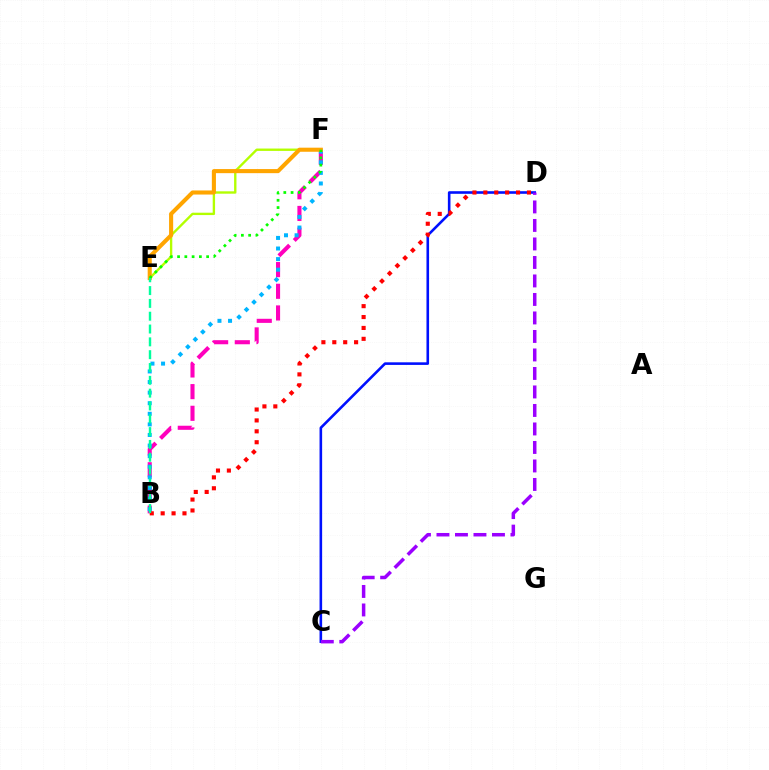{('B', 'F'): [{'color': '#ff00bd', 'line_style': 'dashed', 'thickness': 2.94}, {'color': '#00b5ff', 'line_style': 'dotted', 'thickness': 2.88}], ('E', 'F'): [{'color': '#b3ff00', 'line_style': 'solid', 'thickness': 1.7}, {'color': '#ffa500', 'line_style': 'solid', 'thickness': 2.94}, {'color': '#08ff00', 'line_style': 'dotted', 'thickness': 1.97}], ('C', 'D'): [{'color': '#0010ff', 'line_style': 'solid', 'thickness': 1.87}, {'color': '#9b00ff', 'line_style': 'dashed', 'thickness': 2.51}], ('B', 'D'): [{'color': '#ff0000', 'line_style': 'dotted', 'thickness': 2.96}], ('B', 'E'): [{'color': '#00ff9d', 'line_style': 'dashed', 'thickness': 1.74}]}